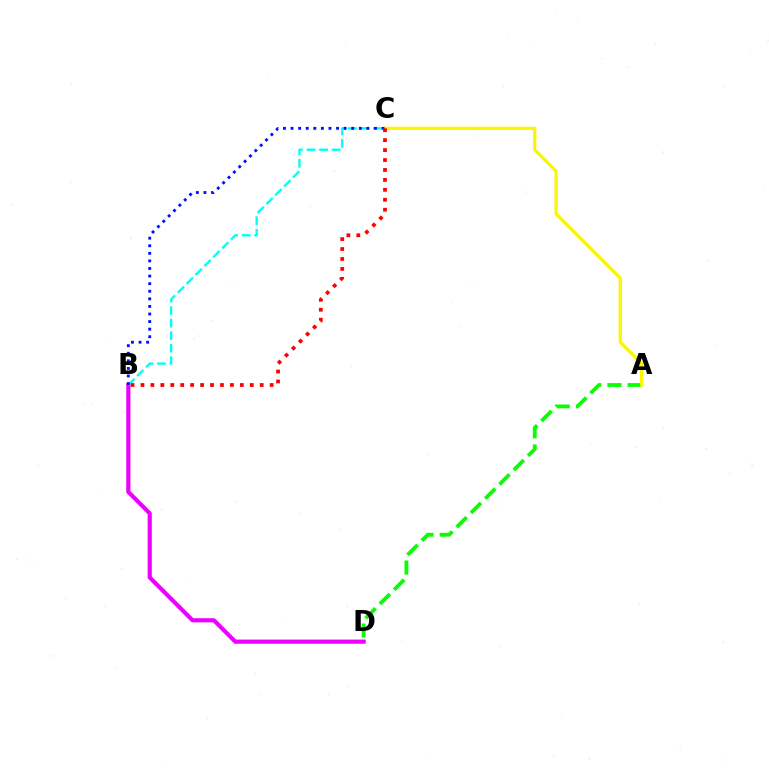{('B', 'D'): [{'color': '#ee00ff', 'line_style': 'solid', 'thickness': 2.99}], ('A', 'D'): [{'color': '#08ff00', 'line_style': 'dashed', 'thickness': 2.74}], ('A', 'C'): [{'color': '#fcf500', 'line_style': 'solid', 'thickness': 2.34}], ('B', 'C'): [{'color': '#00fff6', 'line_style': 'dashed', 'thickness': 1.7}, {'color': '#0010ff', 'line_style': 'dotted', 'thickness': 2.06}, {'color': '#ff0000', 'line_style': 'dotted', 'thickness': 2.7}]}